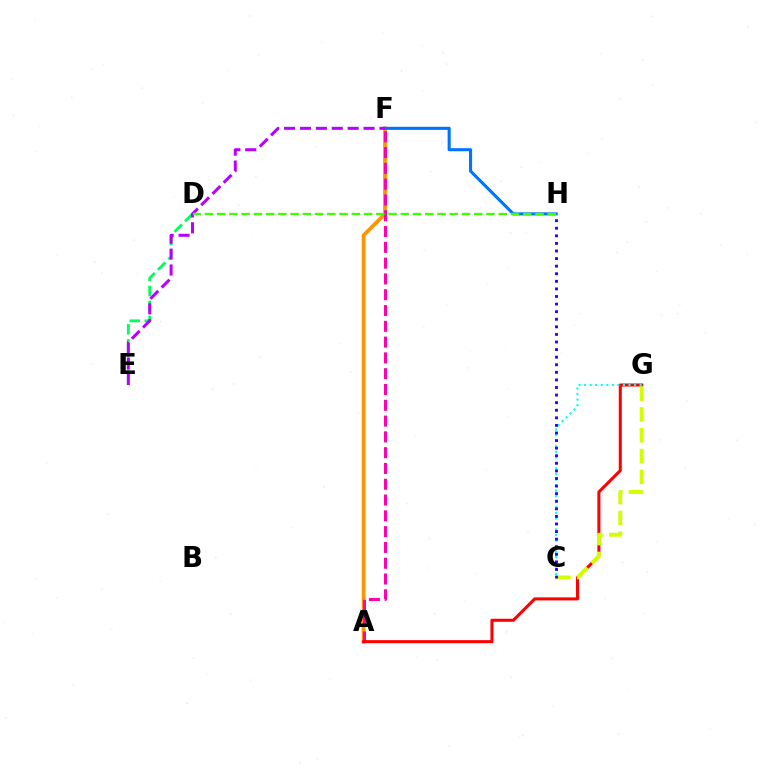{('A', 'F'): [{'color': '#ff9400', 'line_style': 'solid', 'thickness': 2.71}, {'color': '#ff00ac', 'line_style': 'dashed', 'thickness': 2.15}], ('A', 'G'): [{'color': '#ff0000', 'line_style': 'solid', 'thickness': 2.19}], ('D', 'E'): [{'color': '#00ff5c', 'line_style': 'dashed', 'thickness': 2.03}], ('C', 'G'): [{'color': '#d1ff00', 'line_style': 'dashed', 'thickness': 2.83}, {'color': '#00fff6', 'line_style': 'dotted', 'thickness': 1.51}], ('F', 'H'): [{'color': '#0074ff', 'line_style': 'solid', 'thickness': 2.22}], ('C', 'H'): [{'color': '#2500ff', 'line_style': 'dotted', 'thickness': 2.06}], ('E', 'F'): [{'color': '#b900ff', 'line_style': 'dashed', 'thickness': 2.16}], ('D', 'H'): [{'color': '#3dff00', 'line_style': 'dashed', 'thickness': 1.66}]}